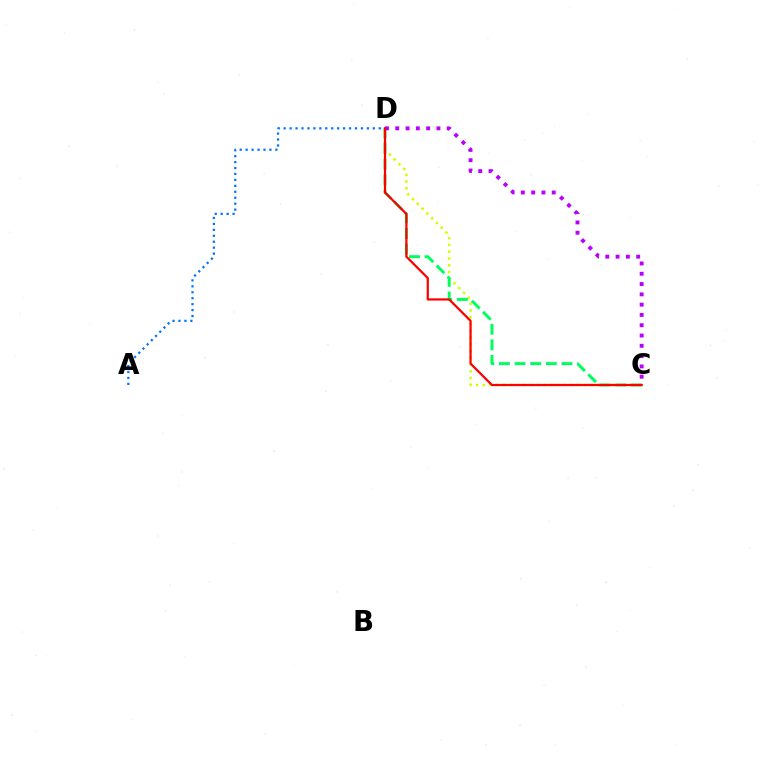{('C', 'D'): [{'color': '#d1ff00', 'line_style': 'dotted', 'thickness': 1.84}, {'color': '#00ff5c', 'line_style': 'dashed', 'thickness': 2.12}, {'color': '#b900ff', 'line_style': 'dotted', 'thickness': 2.8}, {'color': '#ff0000', 'line_style': 'solid', 'thickness': 1.61}], ('A', 'D'): [{'color': '#0074ff', 'line_style': 'dotted', 'thickness': 1.61}]}